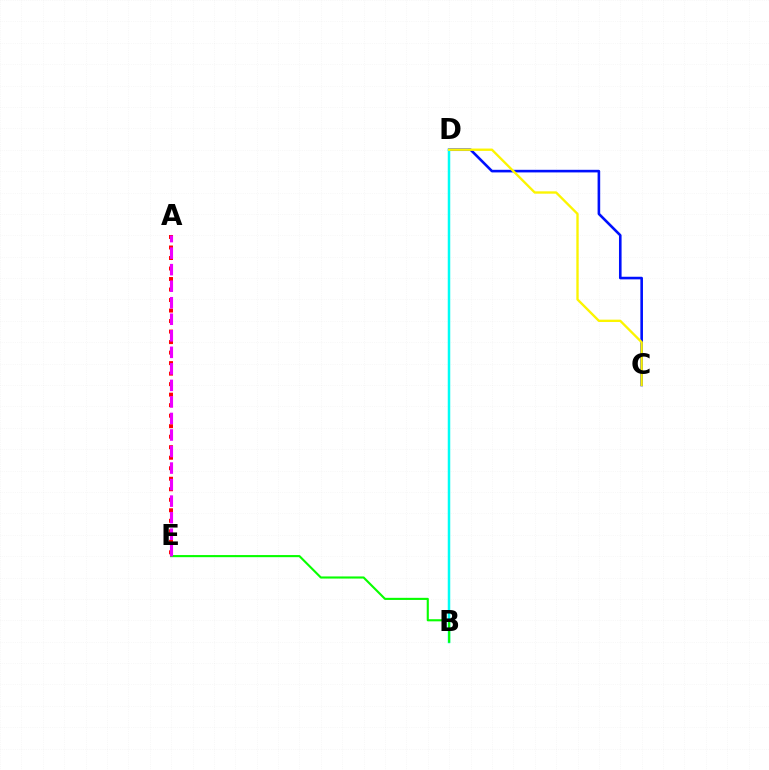{('A', 'E'): [{'color': '#ff0000', 'line_style': 'dotted', 'thickness': 2.86}, {'color': '#ee00ff', 'line_style': 'dashed', 'thickness': 2.25}], ('C', 'D'): [{'color': '#0010ff', 'line_style': 'solid', 'thickness': 1.88}, {'color': '#fcf500', 'line_style': 'solid', 'thickness': 1.69}], ('B', 'D'): [{'color': '#00fff6', 'line_style': 'solid', 'thickness': 1.8}], ('B', 'E'): [{'color': '#08ff00', 'line_style': 'solid', 'thickness': 1.53}]}